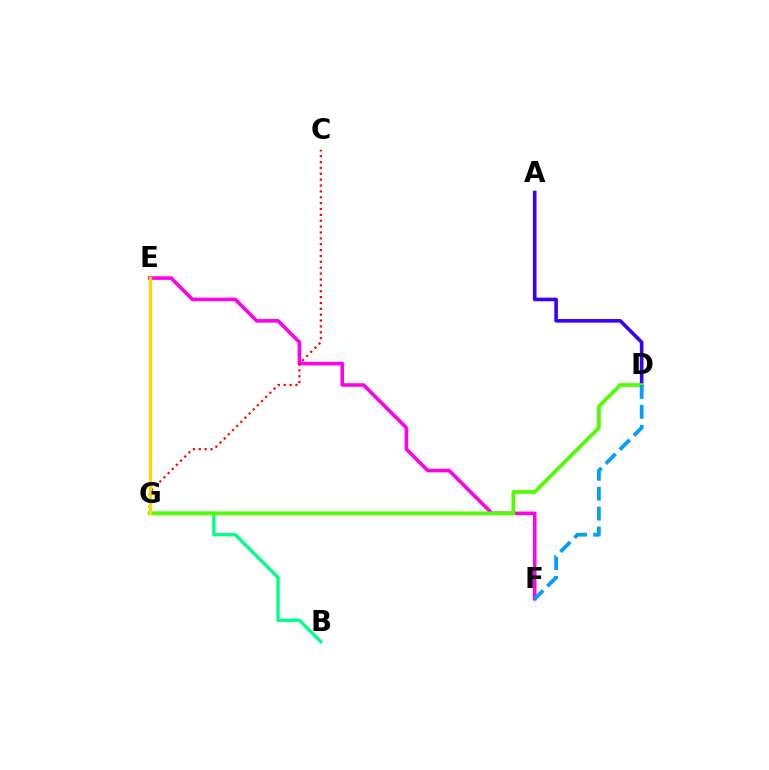{('B', 'G'): [{'color': '#00ff86', 'line_style': 'solid', 'thickness': 2.4}], ('A', 'D'): [{'color': '#3700ff', 'line_style': 'solid', 'thickness': 2.6}], ('E', 'F'): [{'color': '#ff00ed', 'line_style': 'solid', 'thickness': 2.57}], ('C', 'G'): [{'color': '#ff0000', 'line_style': 'dotted', 'thickness': 1.59}], ('D', 'G'): [{'color': '#4fff00', 'line_style': 'solid', 'thickness': 2.69}], ('E', 'G'): [{'color': '#ffd500', 'line_style': 'solid', 'thickness': 2.33}], ('D', 'F'): [{'color': '#009eff', 'line_style': 'dashed', 'thickness': 2.7}]}